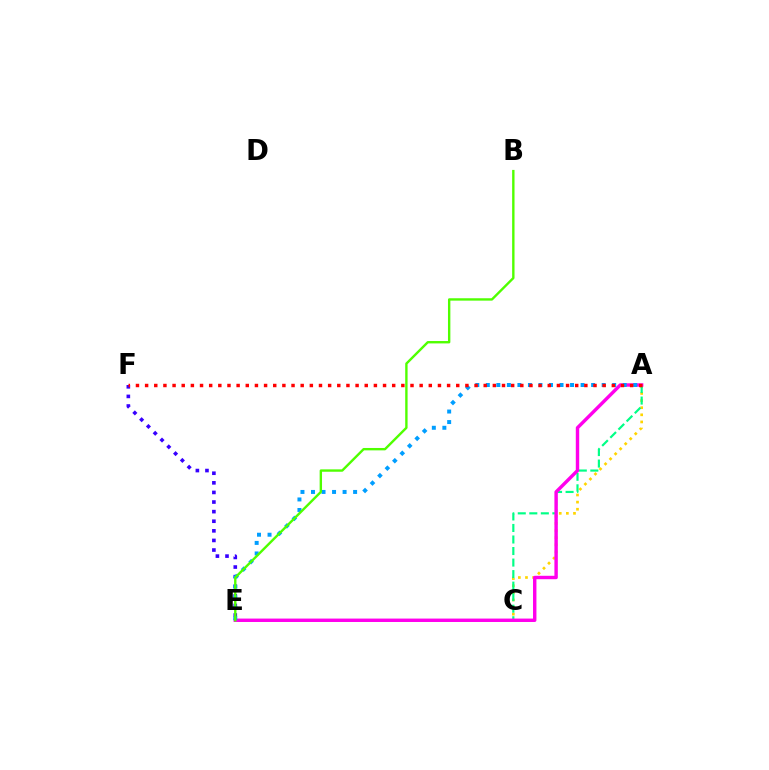{('A', 'C'): [{'color': '#ffd500', 'line_style': 'dotted', 'thickness': 1.93}, {'color': '#00ff86', 'line_style': 'dashed', 'thickness': 1.57}], ('E', 'F'): [{'color': '#3700ff', 'line_style': 'dotted', 'thickness': 2.61}], ('A', 'E'): [{'color': '#ff00ed', 'line_style': 'solid', 'thickness': 2.46}, {'color': '#009eff', 'line_style': 'dotted', 'thickness': 2.86}], ('A', 'F'): [{'color': '#ff0000', 'line_style': 'dotted', 'thickness': 2.49}], ('B', 'E'): [{'color': '#4fff00', 'line_style': 'solid', 'thickness': 1.72}]}